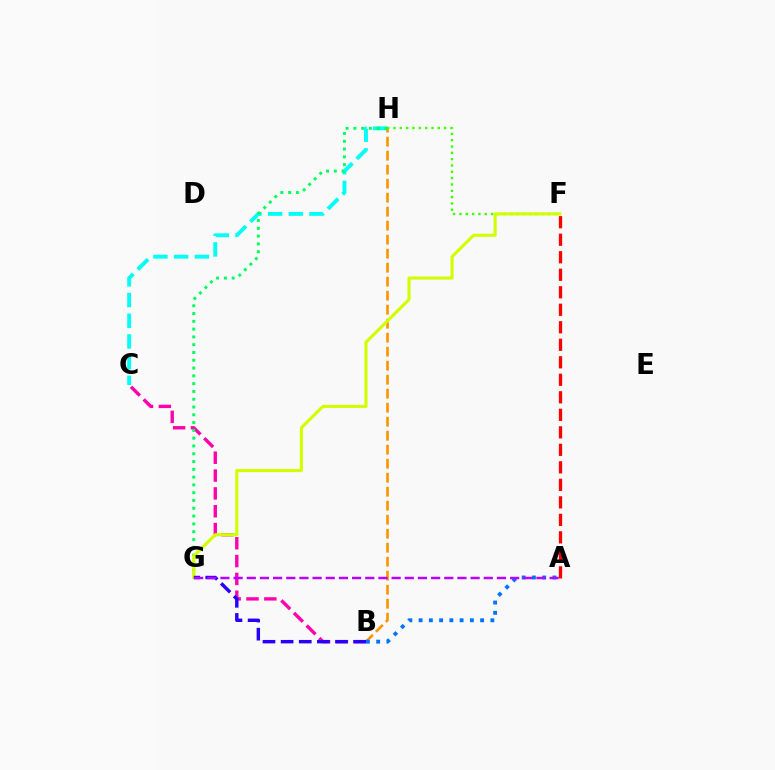{('A', 'F'): [{'color': '#ff0000', 'line_style': 'dashed', 'thickness': 2.38}], ('C', 'H'): [{'color': '#00fff6', 'line_style': 'dashed', 'thickness': 2.81}], ('B', 'C'): [{'color': '#ff00ac', 'line_style': 'dashed', 'thickness': 2.42}], ('B', 'H'): [{'color': '#ff9400', 'line_style': 'dashed', 'thickness': 1.9}], ('G', 'H'): [{'color': '#00ff5c', 'line_style': 'dotted', 'thickness': 2.12}], ('F', 'H'): [{'color': '#3dff00', 'line_style': 'dotted', 'thickness': 1.72}], ('F', 'G'): [{'color': '#d1ff00', 'line_style': 'solid', 'thickness': 2.24}], ('B', 'G'): [{'color': '#2500ff', 'line_style': 'dashed', 'thickness': 2.46}], ('A', 'B'): [{'color': '#0074ff', 'line_style': 'dotted', 'thickness': 2.79}], ('A', 'G'): [{'color': '#b900ff', 'line_style': 'dashed', 'thickness': 1.79}]}